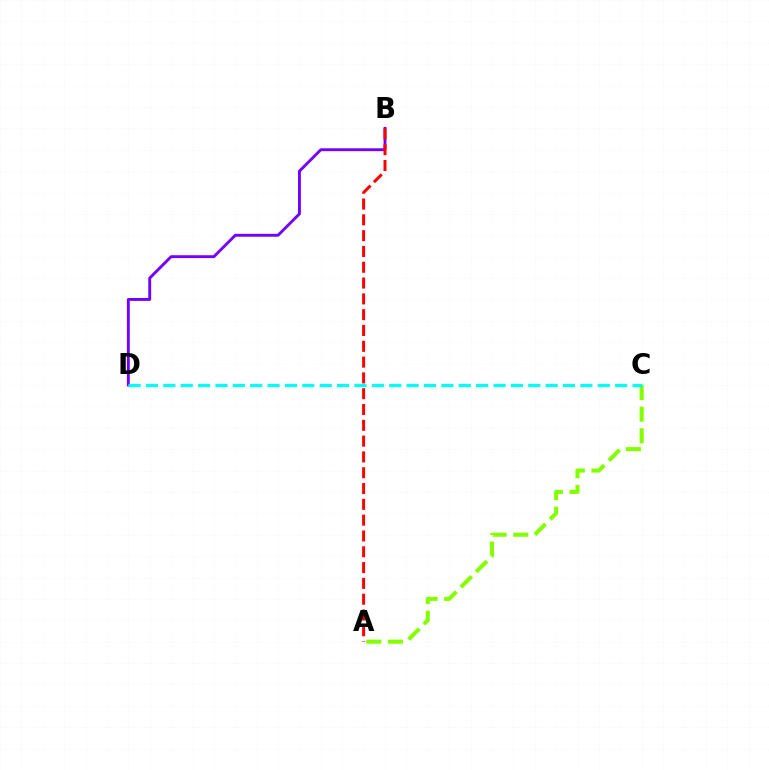{('A', 'C'): [{'color': '#84ff00', 'line_style': 'dashed', 'thickness': 2.94}], ('B', 'D'): [{'color': '#7200ff', 'line_style': 'solid', 'thickness': 2.08}], ('A', 'B'): [{'color': '#ff0000', 'line_style': 'dashed', 'thickness': 2.15}], ('C', 'D'): [{'color': '#00fff6', 'line_style': 'dashed', 'thickness': 2.36}]}